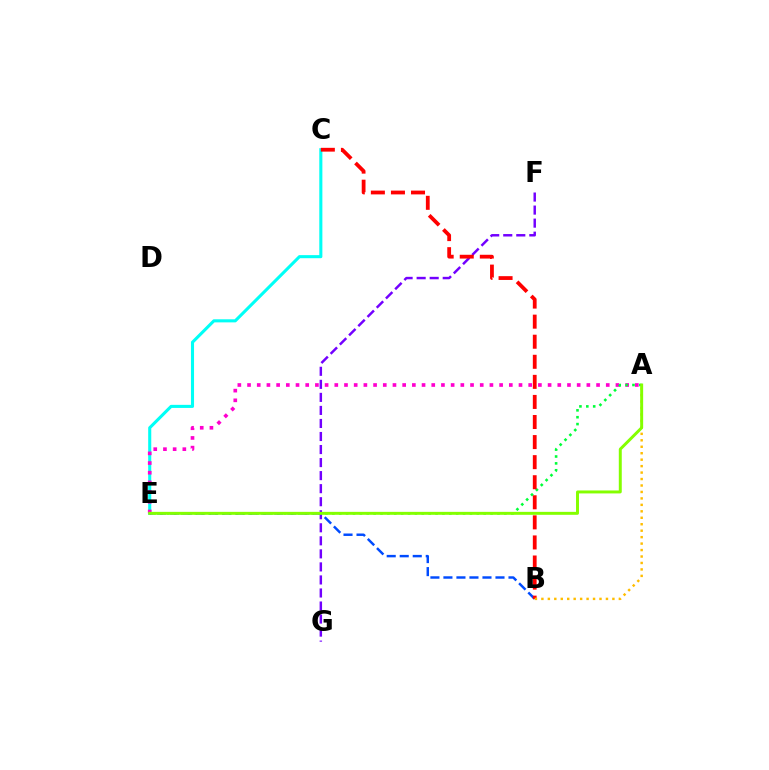{('F', 'G'): [{'color': '#7200ff', 'line_style': 'dashed', 'thickness': 1.77}], ('C', 'E'): [{'color': '#00fff6', 'line_style': 'solid', 'thickness': 2.22}], ('A', 'E'): [{'color': '#ff00cf', 'line_style': 'dotted', 'thickness': 2.63}, {'color': '#00ff39', 'line_style': 'dotted', 'thickness': 1.87}, {'color': '#84ff00', 'line_style': 'solid', 'thickness': 2.13}], ('B', 'E'): [{'color': '#004bff', 'line_style': 'dashed', 'thickness': 1.77}], ('B', 'C'): [{'color': '#ff0000', 'line_style': 'dashed', 'thickness': 2.73}], ('A', 'B'): [{'color': '#ffbd00', 'line_style': 'dotted', 'thickness': 1.75}]}